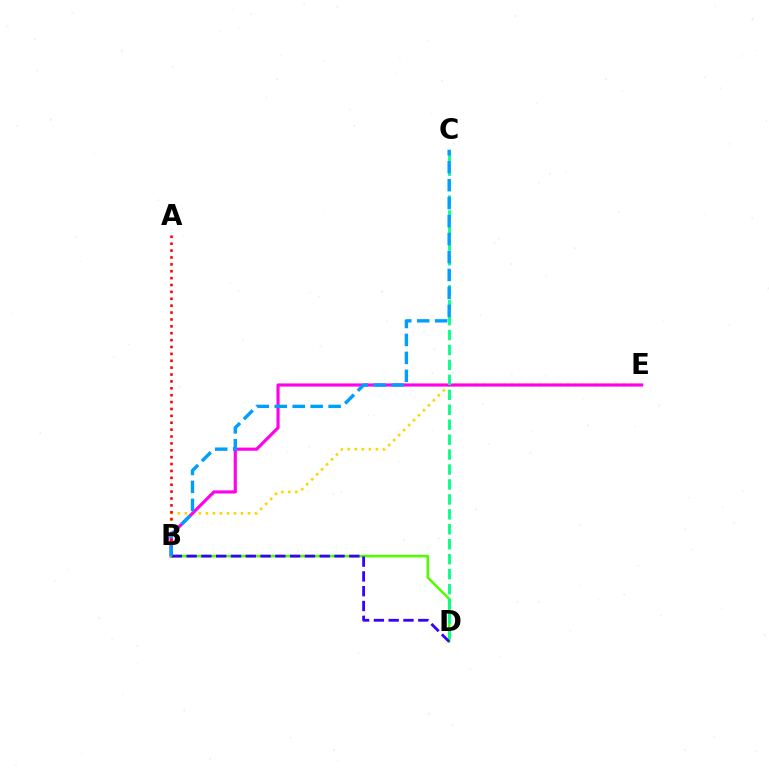{('B', 'E'): [{'color': '#ffd500', 'line_style': 'dotted', 'thickness': 1.91}, {'color': '#ff00ed', 'line_style': 'solid', 'thickness': 2.26}], ('A', 'B'): [{'color': '#ff0000', 'line_style': 'dotted', 'thickness': 1.87}], ('B', 'D'): [{'color': '#4fff00', 'line_style': 'solid', 'thickness': 1.83}, {'color': '#3700ff', 'line_style': 'dashed', 'thickness': 2.01}], ('C', 'D'): [{'color': '#00ff86', 'line_style': 'dashed', 'thickness': 2.03}], ('B', 'C'): [{'color': '#009eff', 'line_style': 'dashed', 'thickness': 2.44}]}